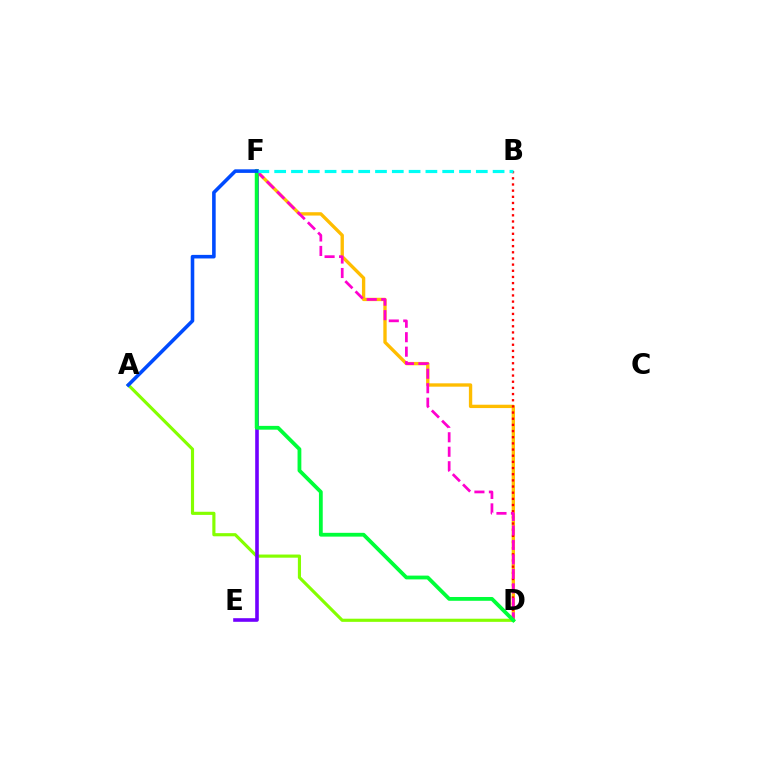{('D', 'F'): [{'color': '#ffbd00', 'line_style': 'solid', 'thickness': 2.41}, {'color': '#ff00cf', 'line_style': 'dashed', 'thickness': 1.97}, {'color': '#00ff39', 'line_style': 'solid', 'thickness': 2.74}], ('A', 'D'): [{'color': '#84ff00', 'line_style': 'solid', 'thickness': 2.26}], ('E', 'F'): [{'color': '#7200ff', 'line_style': 'solid', 'thickness': 2.6}], ('B', 'D'): [{'color': '#ff0000', 'line_style': 'dotted', 'thickness': 1.67}], ('B', 'F'): [{'color': '#00fff6', 'line_style': 'dashed', 'thickness': 2.28}], ('A', 'F'): [{'color': '#004bff', 'line_style': 'solid', 'thickness': 2.58}]}